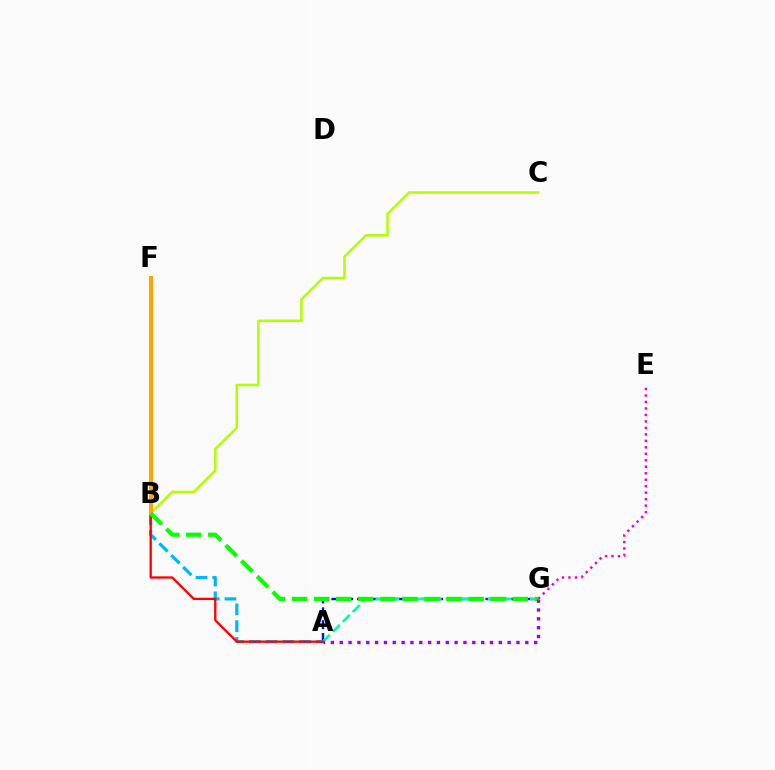{('A', 'G'): [{'color': '#0010ff', 'line_style': 'dashed', 'thickness': 1.74}, {'color': '#00ff9d', 'line_style': 'dashed', 'thickness': 1.91}, {'color': '#9b00ff', 'line_style': 'dotted', 'thickness': 2.4}], ('A', 'B'): [{'color': '#00b5ff', 'line_style': 'dashed', 'thickness': 2.28}, {'color': '#ff0000', 'line_style': 'solid', 'thickness': 1.66}], ('E', 'G'): [{'color': '#ff00bd', 'line_style': 'dotted', 'thickness': 1.76}], ('B', 'C'): [{'color': '#b3ff00', 'line_style': 'solid', 'thickness': 1.83}], ('B', 'F'): [{'color': '#ffa500', 'line_style': 'solid', 'thickness': 2.91}], ('B', 'G'): [{'color': '#08ff00', 'line_style': 'dashed', 'thickness': 3.0}]}